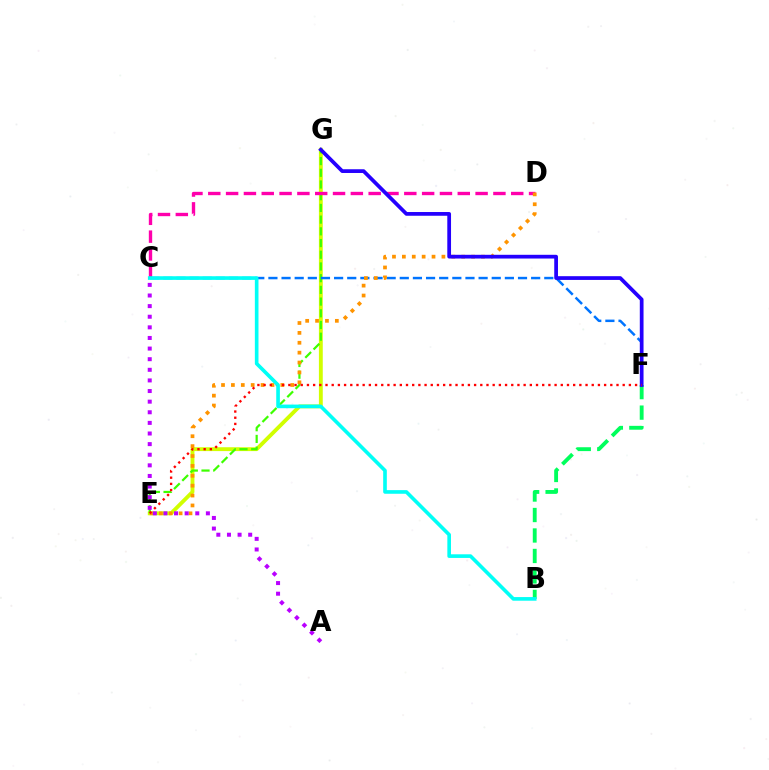{('E', 'G'): [{'color': '#d1ff00', 'line_style': 'solid', 'thickness': 2.78}, {'color': '#3dff00', 'line_style': 'dashed', 'thickness': 1.59}], ('C', 'D'): [{'color': '#ff00ac', 'line_style': 'dashed', 'thickness': 2.42}], ('C', 'F'): [{'color': '#0074ff', 'line_style': 'dashed', 'thickness': 1.78}], ('D', 'E'): [{'color': '#ff9400', 'line_style': 'dotted', 'thickness': 2.69}], ('B', 'F'): [{'color': '#00ff5c', 'line_style': 'dashed', 'thickness': 2.78}], ('F', 'G'): [{'color': '#2500ff', 'line_style': 'solid', 'thickness': 2.69}], ('E', 'F'): [{'color': '#ff0000', 'line_style': 'dotted', 'thickness': 1.68}], ('A', 'C'): [{'color': '#b900ff', 'line_style': 'dotted', 'thickness': 2.88}], ('B', 'C'): [{'color': '#00fff6', 'line_style': 'solid', 'thickness': 2.62}]}